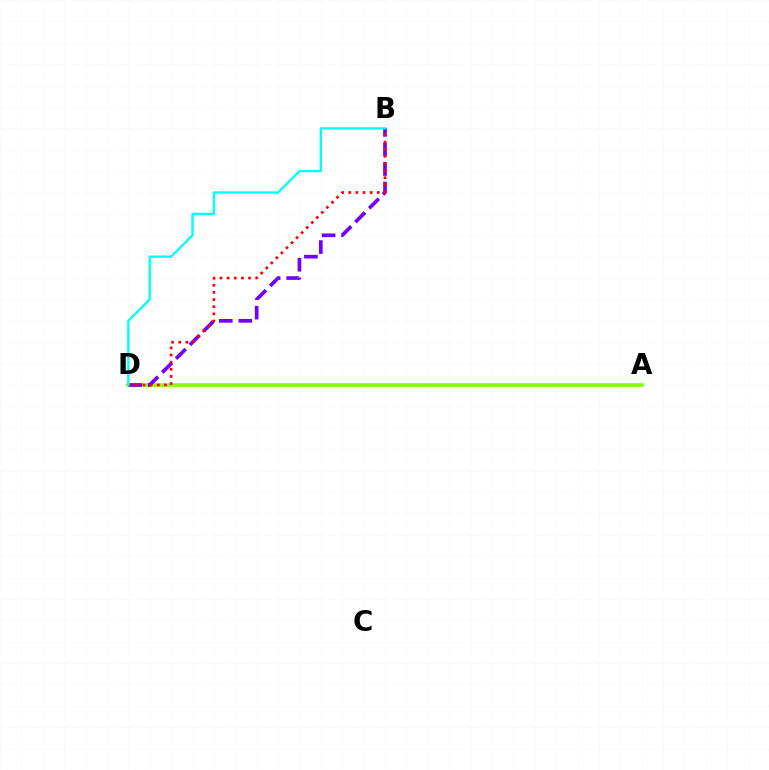{('A', 'D'): [{'color': '#84ff00', 'line_style': 'solid', 'thickness': 2.6}], ('B', 'D'): [{'color': '#7200ff', 'line_style': 'dashed', 'thickness': 2.65}, {'color': '#ff0000', 'line_style': 'dotted', 'thickness': 1.94}, {'color': '#00fff6', 'line_style': 'solid', 'thickness': 1.69}]}